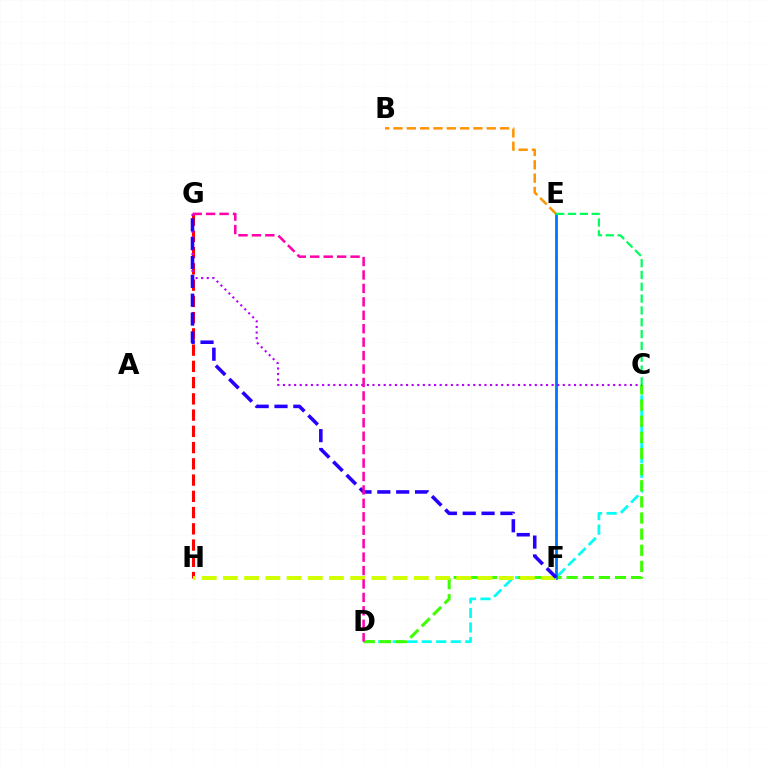{('C', 'D'): [{'color': '#00fff6', 'line_style': 'dashed', 'thickness': 1.97}, {'color': '#3dff00', 'line_style': 'dashed', 'thickness': 2.19}], ('G', 'H'): [{'color': '#ff0000', 'line_style': 'dashed', 'thickness': 2.21}], ('E', 'F'): [{'color': '#0074ff', 'line_style': 'solid', 'thickness': 1.99}], ('B', 'E'): [{'color': '#ff9400', 'line_style': 'dashed', 'thickness': 1.81}], ('C', 'E'): [{'color': '#00ff5c', 'line_style': 'dashed', 'thickness': 1.61}], ('F', 'H'): [{'color': '#d1ff00', 'line_style': 'dashed', 'thickness': 2.88}], ('C', 'G'): [{'color': '#b900ff', 'line_style': 'dotted', 'thickness': 1.52}], ('F', 'G'): [{'color': '#2500ff', 'line_style': 'dashed', 'thickness': 2.56}], ('D', 'G'): [{'color': '#ff00ac', 'line_style': 'dashed', 'thickness': 1.83}]}